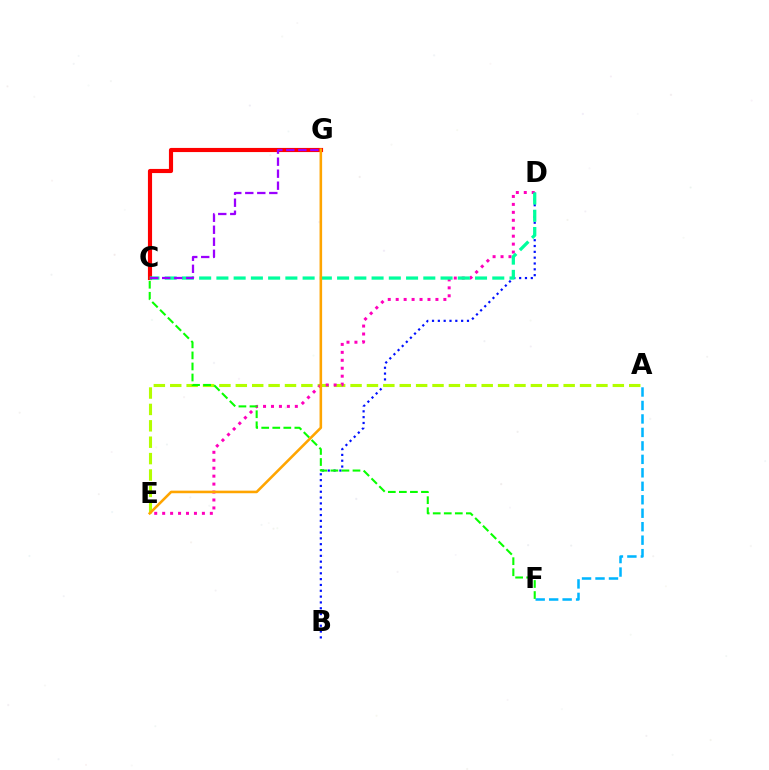{('B', 'D'): [{'color': '#0010ff', 'line_style': 'dotted', 'thickness': 1.58}], ('C', 'G'): [{'color': '#ff0000', 'line_style': 'solid', 'thickness': 2.98}, {'color': '#9b00ff', 'line_style': 'dashed', 'thickness': 1.63}], ('A', 'E'): [{'color': '#b3ff00', 'line_style': 'dashed', 'thickness': 2.23}], ('A', 'F'): [{'color': '#00b5ff', 'line_style': 'dashed', 'thickness': 1.83}], ('D', 'E'): [{'color': '#ff00bd', 'line_style': 'dotted', 'thickness': 2.16}], ('C', 'D'): [{'color': '#00ff9d', 'line_style': 'dashed', 'thickness': 2.34}], ('C', 'F'): [{'color': '#08ff00', 'line_style': 'dashed', 'thickness': 1.5}], ('E', 'G'): [{'color': '#ffa500', 'line_style': 'solid', 'thickness': 1.86}]}